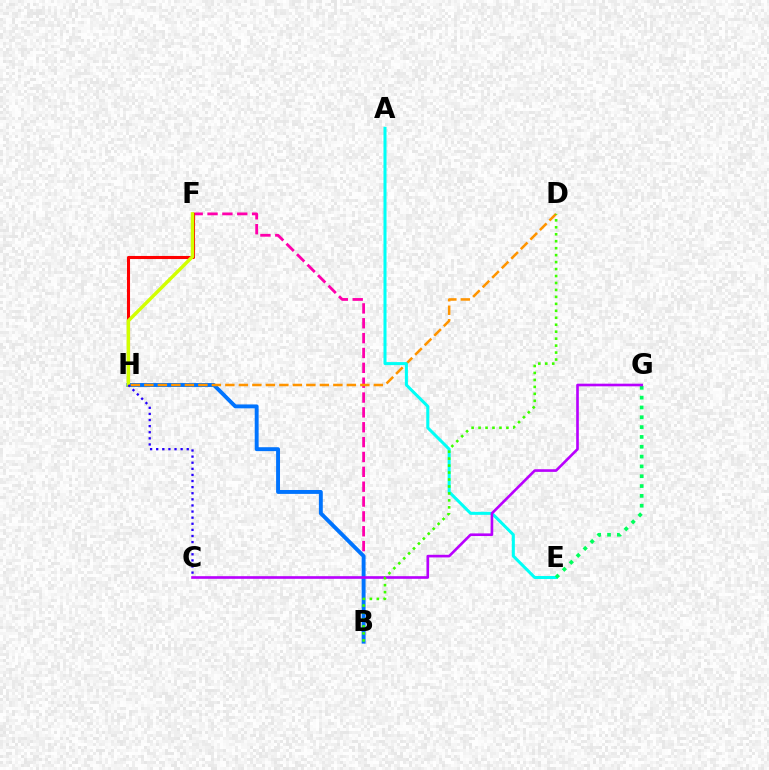{('B', 'F'): [{'color': '#ff00ac', 'line_style': 'dashed', 'thickness': 2.02}], ('F', 'H'): [{'color': '#ff0000', 'line_style': 'solid', 'thickness': 2.22}, {'color': '#d1ff00', 'line_style': 'solid', 'thickness': 2.48}], ('B', 'H'): [{'color': '#0074ff', 'line_style': 'solid', 'thickness': 2.81}], ('D', 'H'): [{'color': '#ff9400', 'line_style': 'dashed', 'thickness': 1.83}], ('A', 'E'): [{'color': '#00fff6', 'line_style': 'solid', 'thickness': 2.18}], ('C', 'H'): [{'color': '#2500ff', 'line_style': 'dotted', 'thickness': 1.66}], ('E', 'G'): [{'color': '#00ff5c', 'line_style': 'dotted', 'thickness': 2.67}], ('C', 'G'): [{'color': '#b900ff', 'line_style': 'solid', 'thickness': 1.9}], ('B', 'D'): [{'color': '#3dff00', 'line_style': 'dotted', 'thickness': 1.89}]}